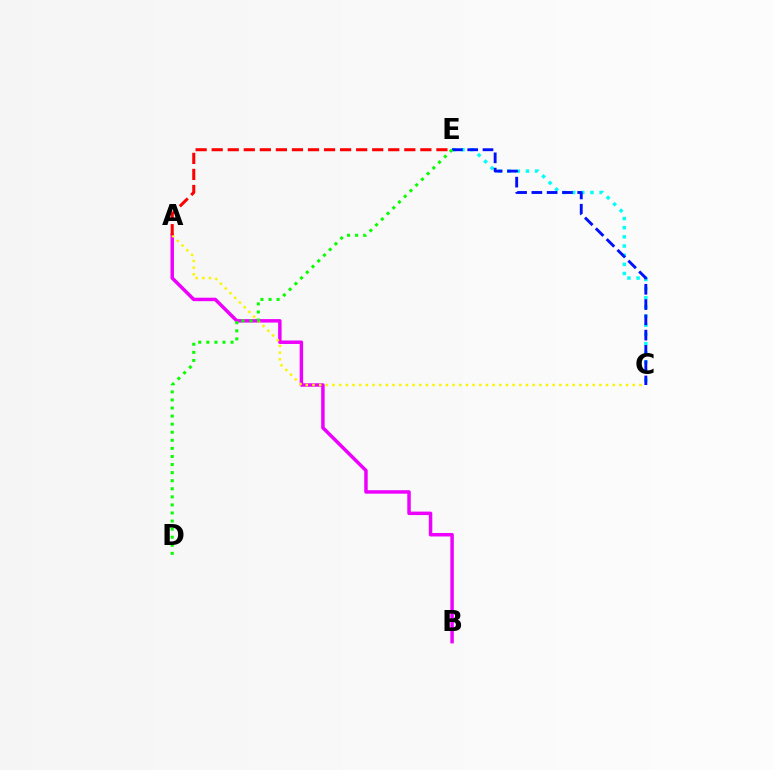{('A', 'B'): [{'color': '#ee00ff', 'line_style': 'solid', 'thickness': 2.5}], ('C', 'E'): [{'color': '#00fff6', 'line_style': 'dotted', 'thickness': 2.49}, {'color': '#0010ff', 'line_style': 'dashed', 'thickness': 2.08}], ('A', 'C'): [{'color': '#fcf500', 'line_style': 'dotted', 'thickness': 1.81}], ('A', 'E'): [{'color': '#ff0000', 'line_style': 'dashed', 'thickness': 2.18}], ('D', 'E'): [{'color': '#08ff00', 'line_style': 'dotted', 'thickness': 2.19}]}